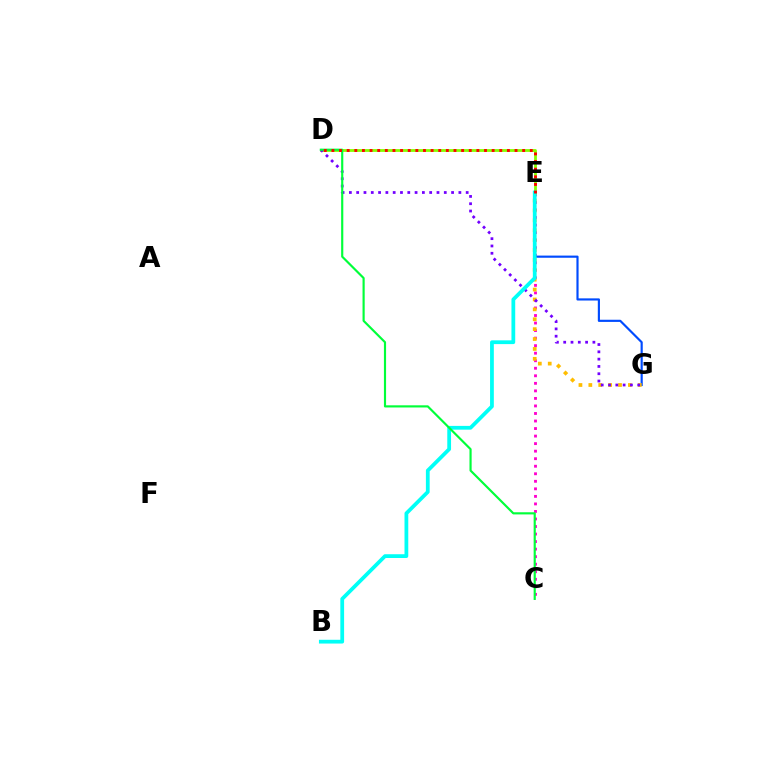{('C', 'E'): [{'color': '#ff00cf', 'line_style': 'dotted', 'thickness': 2.05}], ('E', 'G'): [{'color': '#004bff', 'line_style': 'solid', 'thickness': 1.56}, {'color': '#ffbd00', 'line_style': 'dotted', 'thickness': 2.69}], ('D', 'E'): [{'color': '#84ff00', 'line_style': 'solid', 'thickness': 2.01}, {'color': '#ff0000', 'line_style': 'dotted', 'thickness': 2.07}], ('D', 'G'): [{'color': '#7200ff', 'line_style': 'dotted', 'thickness': 1.98}], ('B', 'E'): [{'color': '#00fff6', 'line_style': 'solid', 'thickness': 2.71}], ('C', 'D'): [{'color': '#00ff39', 'line_style': 'solid', 'thickness': 1.56}]}